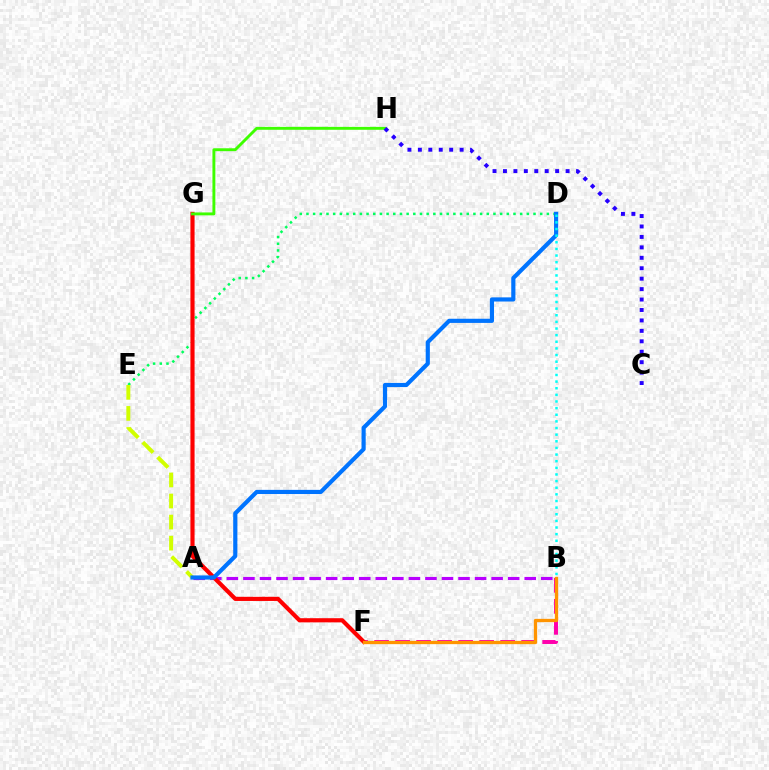{('B', 'F'): [{'color': '#ff00ac', 'line_style': 'dashed', 'thickness': 2.85}, {'color': '#ff9400', 'line_style': 'solid', 'thickness': 2.37}], ('D', 'E'): [{'color': '#00ff5c', 'line_style': 'dotted', 'thickness': 1.81}], ('A', 'B'): [{'color': '#b900ff', 'line_style': 'dashed', 'thickness': 2.25}], ('F', 'G'): [{'color': '#ff0000', 'line_style': 'solid', 'thickness': 2.99}], ('G', 'H'): [{'color': '#3dff00', 'line_style': 'solid', 'thickness': 2.09}], ('A', 'E'): [{'color': '#d1ff00', 'line_style': 'dashed', 'thickness': 2.86}], ('C', 'H'): [{'color': '#2500ff', 'line_style': 'dotted', 'thickness': 2.84}], ('A', 'D'): [{'color': '#0074ff', 'line_style': 'solid', 'thickness': 2.99}], ('B', 'D'): [{'color': '#00fff6', 'line_style': 'dotted', 'thickness': 1.8}]}